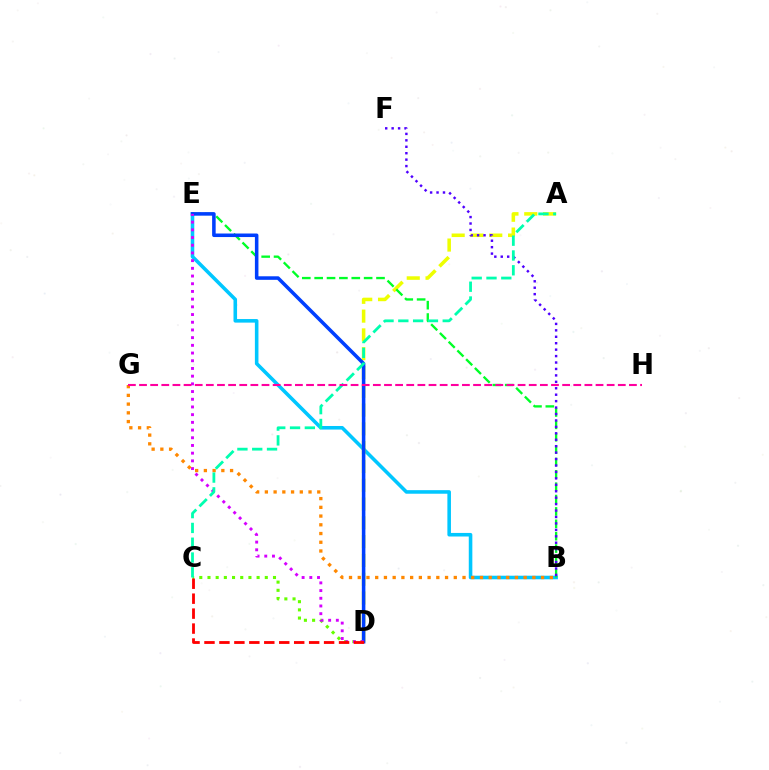{('B', 'E'): [{'color': '#00c7ff', 'line_style': 'solid', 'thickness': 2.57}, {'color': '#00ff27', 'line_style': 'dashed', 'thickness': 1.68}], ('A', 'D'): [{'color': '#eeff00', 'line_style': 'dashed', 'thickness': 2.55}], ('C', 'D'): [{'color': '#66ff00', 'line_style': 'dotted', 'thickness': 2.22}, {'color': '#ff0000', 'line_style': 'dashed', 'thickness': 2.03}], ('D', 'E'): [{'color': '#003fff', 'line_style': 'solid', 'thickness': 2.55}, {'color': '#d600ff', 'line_style': 'dotted', 'thickness': 2.09}], ('B', 'F'): [{'color': '#4f00ff', 'line_style': 'dotted', 'thickness': 1.75}], ('B', 'G'): [{'color': '#ff8800', 'line_style': 'dotted', 'thickness': 2.37}], ('A', 'C'): [{'color': '#00ffaf', 'line_style': 'dashed', 'thickness': 2.01}], ('G', 'H'): [{'color': '#ff00a0', 'line_style': 'dashed', 'thickness': 1.51}]}